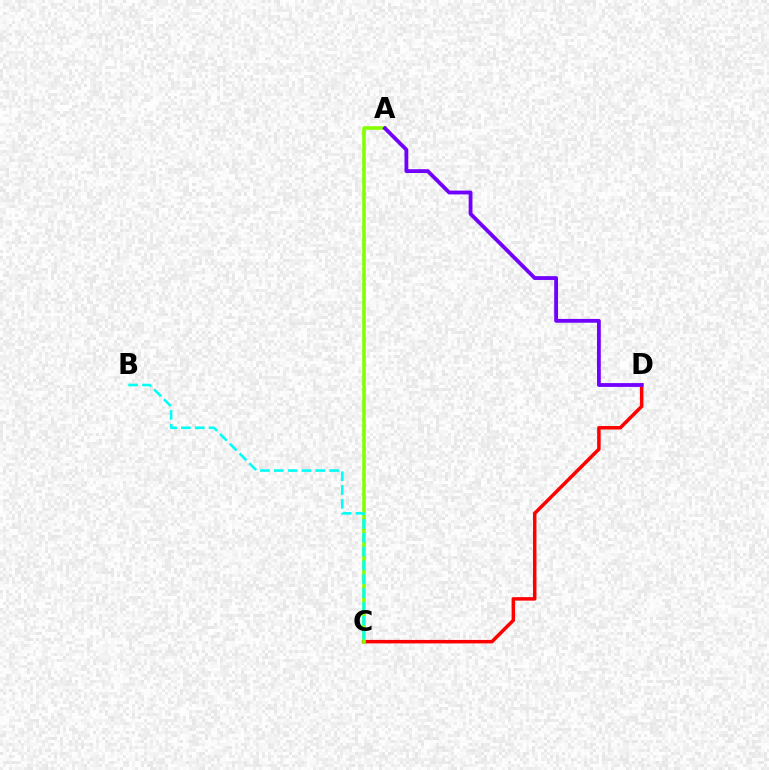{('C', 'D'): [{'color': '#ff0000', 'line_style': 'solid', 'thickness': 2.51}], ('A', 'C'): [{'color': '#84ff00', 'line_style': 'solid', 'thickness': 2.58}], ('B', 'C'): [{'color': '#00fff6', 'line_style': 'dashed', 'thickness': 1.88}], ('A', 'D'): [{'color': '#7200ff', 'line_style': 'solid', 'thickness': 2.74}]}